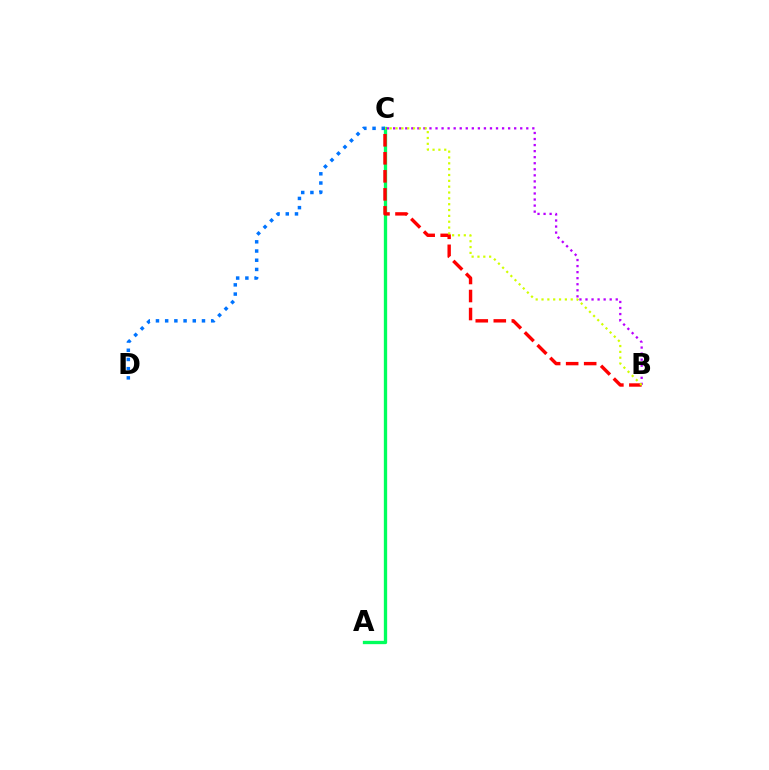{('A', 'C'): [{'color': '#00ff5c', 'line_style': 'solid', 'thickness': 2.39}], ('C', 'D'): [{'color': '#0074ff', 'line_style': 'dotted', 'thickness': 2.5}], ('B', 'C'): [{'color': '#b900ff', 'line_style': 'dotted', 'thickness': 1.64}, {'color': '#ff0000', 'line_style': 'dashed', 'thickness': 2.45}, {'color': '#d1ff00', 'line_style': 'dotted', 'thickness': 1.59}]}